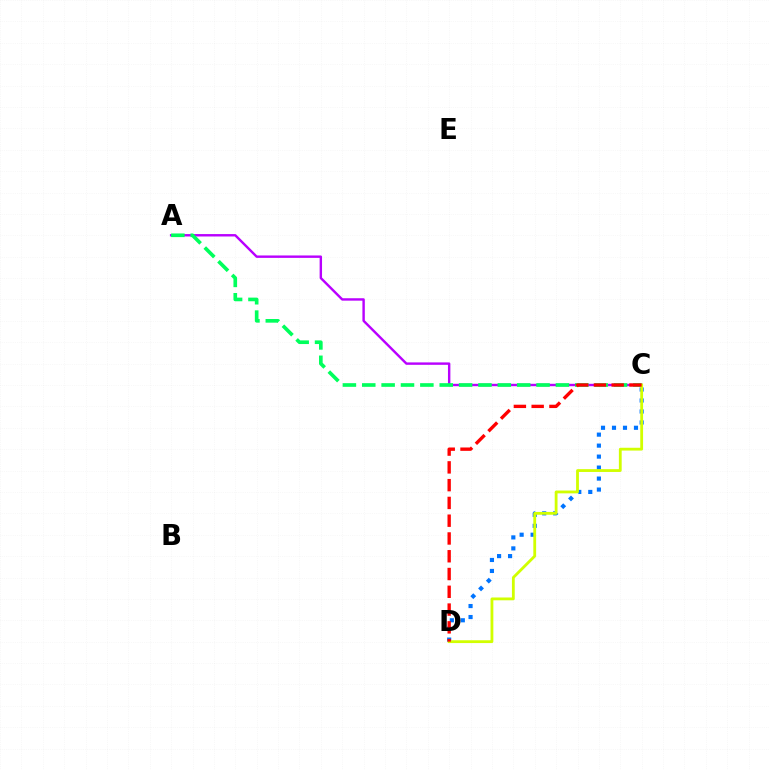{('C', 'D'): [{'color': '#0074ff', 'line_style': 'dotted', 'thickness': 2.99}, {'color': '#d1ff00', 'line_style': 'solid', 'thickness': 2.02}, {'color': '#ff0000', 'line_style': 'dashed', 'thickness': 2.41}], ('A', 'C'): [{'color': '#b900ff', 'line_style': 'solid', 'thickness': 1.74}, {'color': '#00ff5c', 'line_style': 'dashed', 'thickness': 2.63}]}